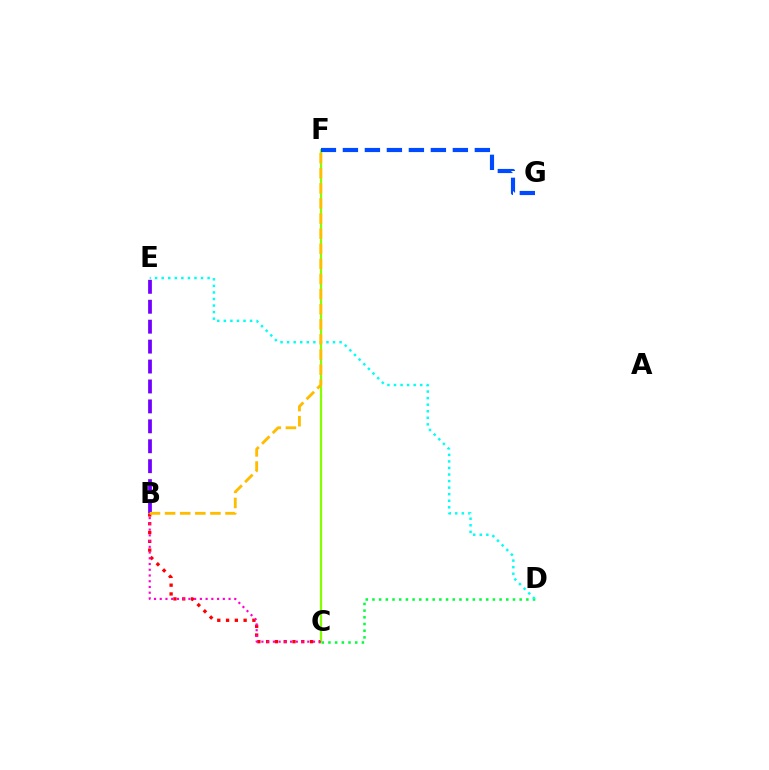{('B', 'C'): [{'color': '#ff0000', 'line_style': 'dotted', 'thickness': 2.39}, {'color': '#ff00cf', 'line_style': 'dotted', 'thickness': 1.56}], ('C', 'D'): [{'color': '#00ff39', 'line_style': 'dotted', 'thickness': 1.82}], ('C', 'F'): [{'color': '#84ff00', 'line_style': 'solid', 'thickness': 1.61}], ('F', 'G'): [{'color': '#004bff', 'line_style': 'dashed', 'thickness': 2.99}], ('B', 'E'): [{'color': '#7200ff', 'line_style': 'dashed', 'thickness': 2.71}], ('D', 'E'): [{'color': '#00fff6', 'line_style': 'dotted', 'thickness': 1.78}], ('B', 'F'): [{'color': '#ffbd00', 'line_style': 'dashed', 'thickness': 2.05}]}